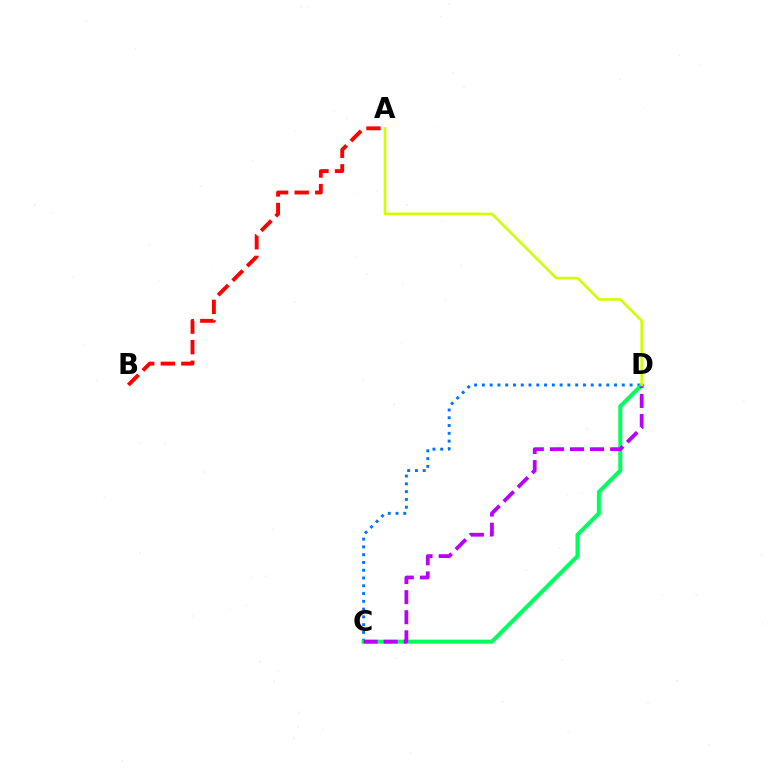{('A', 'B'): [{'color': '#ff0000', 'line_style': 'dashed', 'thickness': 2.79}], ('C', 'D'): [{'color': '#0074ff', 'line_style': 'dotted', 'thickness': 2.11}, {'color': '#00ff5c', 'line_style': 'solid', 'thickness': 2.9}, {'color': '#b900ff', 'line_style': 'dashed', 'thickness': 2.73}], ('A', 'D'): [{'color': '#d1ff00', 'line_style': 'solid', 'thickness': 1.88}]}